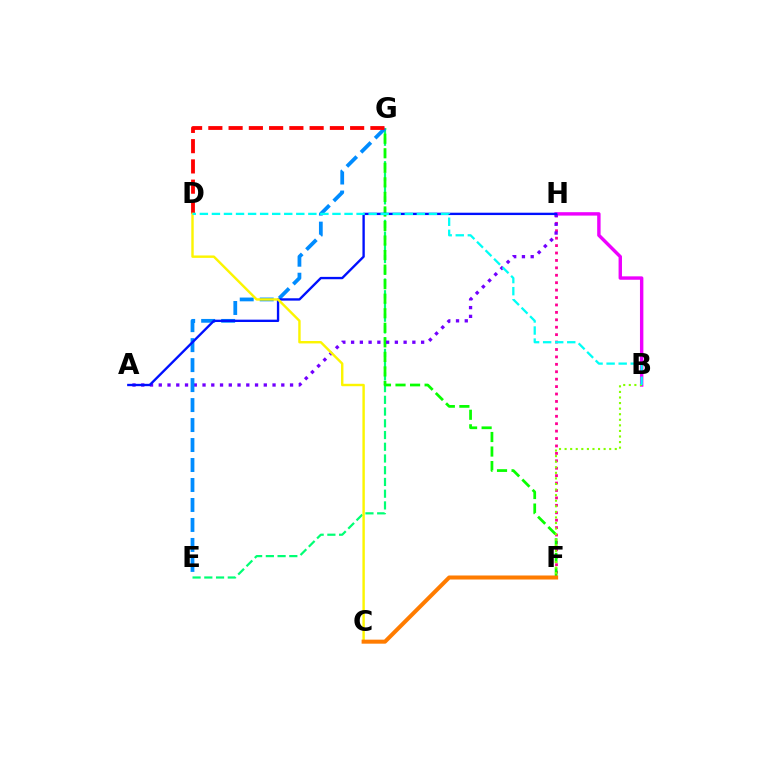{('E', 'G'): [{'color': '#00ff74', 'line_style': 'dashed', 'thickness': 1.59}, {'color': '#008cff', 'line_style': 'dashed', 'thickness': 2.71}], ('F', 'H'): [{'color': '#ff0094', 'line_style': 'dotted', 'thickness': 2.02}], ('F', 'G'): [{'color': '#08ff00', 'line_style': 'dashed', 'thickness': 1.98}], ('B', 'H'): [{'color': '#ee00ff', 'line_style': 'solid', 'thickness': 2.45}], ('B', 'F'): [{'color': '#84ff00', 'line_style': 'dotted', 'thickness': 1.51}], ('A', 'H'): [{'color': '#7200ff', 'line_style': 'dotted', 'thickness': 2.38}, {'color': '#0010ff', 'line_style': 'solid', 'thickness': 1.7}], ('D', 'G'): [{'color': '#ff0000', 'line_style': 'dashed', 'thickness': 2.75}], ('C', 'D'): [{'color': '#fcf500', 'line_style': 'solid', 'thickness': 1.74}], ('C', 'F'): [{'color': '#ff7c00', 'line_style': 'solid', 'thickness': 2.89}], ('B', 'D'): [{'color': '#00fff6', 'line_style': 'dashed', 'thickness': 1.64}]}